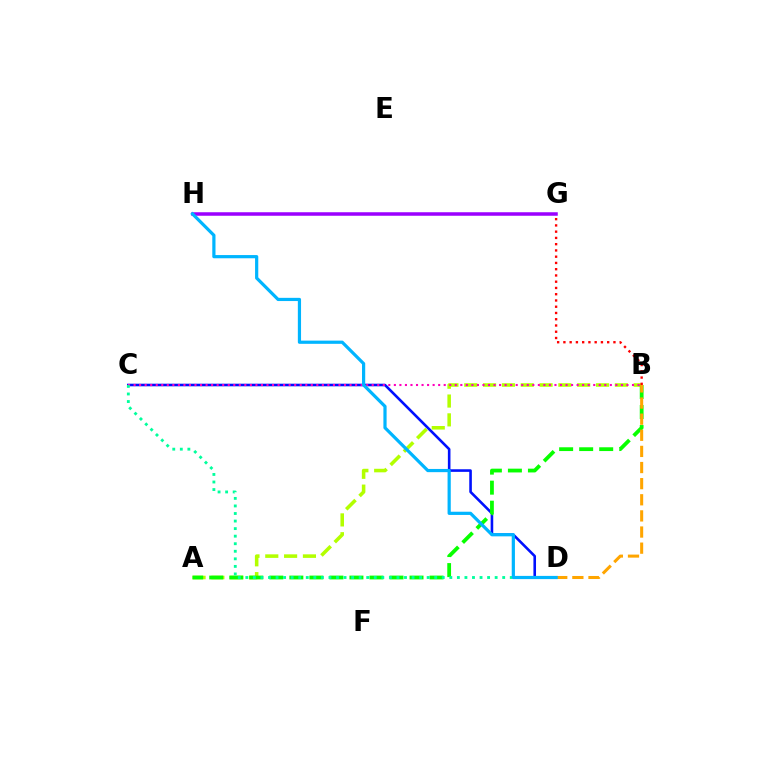{('C', 'D'): [{'color': '#0010ff', 'line_style': 'solid', 'thickness': 1.87}, {'color': '#00ff9d', 'line_style': 'dotted', 'thickness': 2.05}], ('A', 'B'): [{'color': '#b3ff00', 'line_style': 'dashed', 'thickness': 2.56}, {'color': '#08ff00', 'line_style': 'dashed', 'thickness': 2.72}], ('B', 'G'): [{'color': '#ff0000', 'line_style': 'dotted', 'thickness': 1.7}], ('B', 'D'): [{'color': '#ffa500', 'line_style': 'dashed', 'thickness': 2.19}], ('G', 'H'): [{'color': '#9b00ff', 'line_style': 'solid', 'thickness': 2.53}], ('B', 'C'): [{'color': '#ff00bd', 'line_style': 'dotted', 'thickness': 1.5}], ('D', 'H'): [{'color': '#00b5ff', 'line_style': 'solid', 'thickness': 2.31}]}